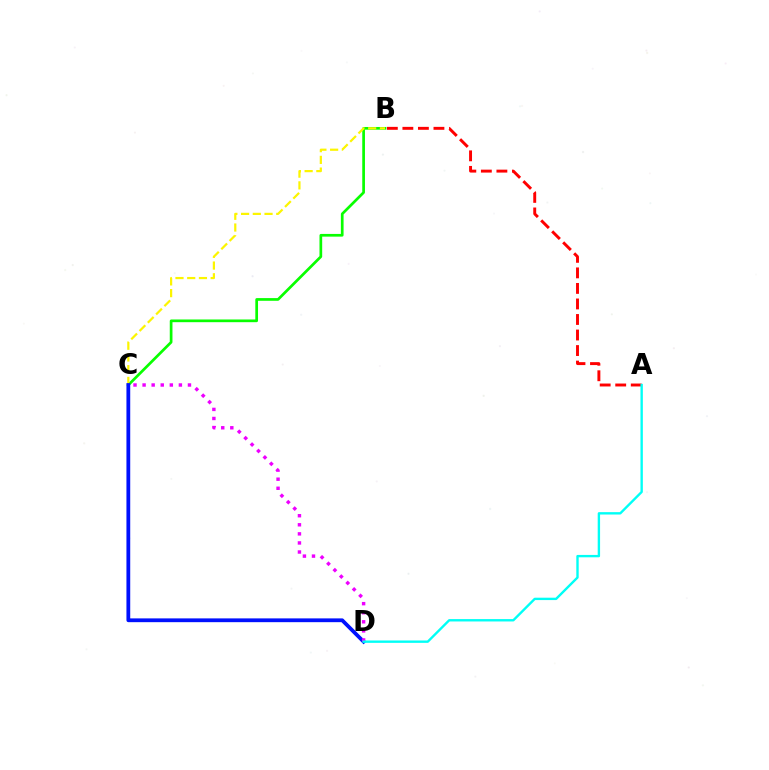{('B', 'C'): [{'color': '#08ff00', 'line_style': 'solid', 'thickness': 1.95}, {'color': '#fcf500', 'line_style': 'dashed', 'thickness': 1.59}], ('C', 'D'): [{'color': '#0010ff', 'line_style': 'solid', 'thickness': 2.72}, {'color': '#ee00ff', 'line_style': 'dotted', 'thickness': 2.47}], ('A', 'B'): [{'color': '#ff0000', 'line_style': 'dashed', 'thickness': 2.11}], ('A', 'D'): [{'color': '#00fff6', 'line_style': 'solid', 'thickness': 1.71}]}